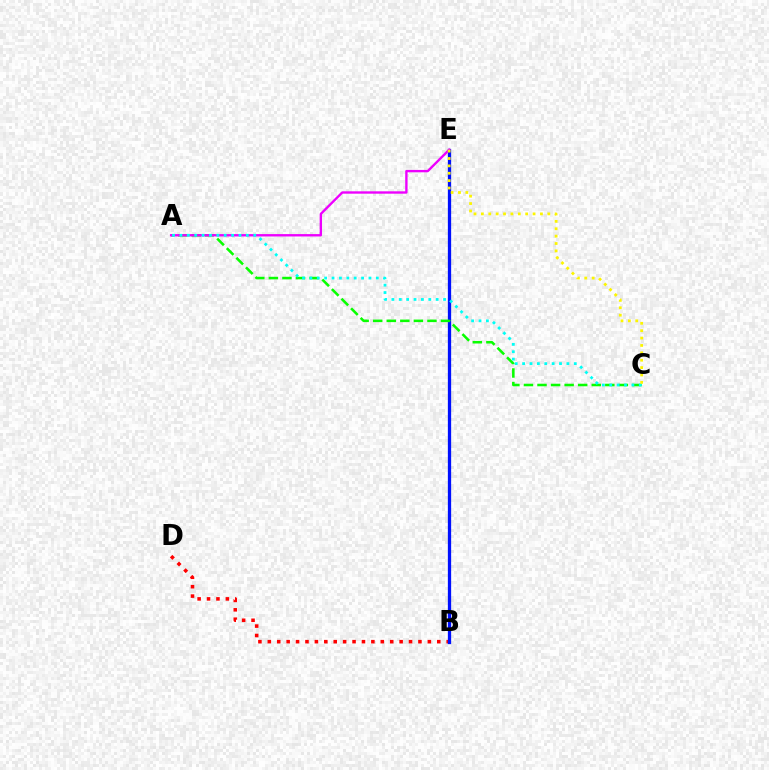{('B', 'D'): [{'color': '#ff0000', 'line_style': 'dotted', 'thickness': 2.56}], ('B', 'E'): [{'color': '#0010ff', 'line_style': 'solid', 'thickness': 2.36}], ('A', 'C'): [{'color': '#08ff00', 'line_style': 'dashed', 'thickness': 1.84}, {'color': '#00fff6', 'line_style': 'dotted', 'thickness': 2.01}], ('A', 'E'): [{'color': '#ee00ff', 'line_style': 'solid', 'thickness': 1.71}], ('C', 'E'): [{'color': '#fcf500', 'line_style': 'dotted', 'thickness': 2.01}]}